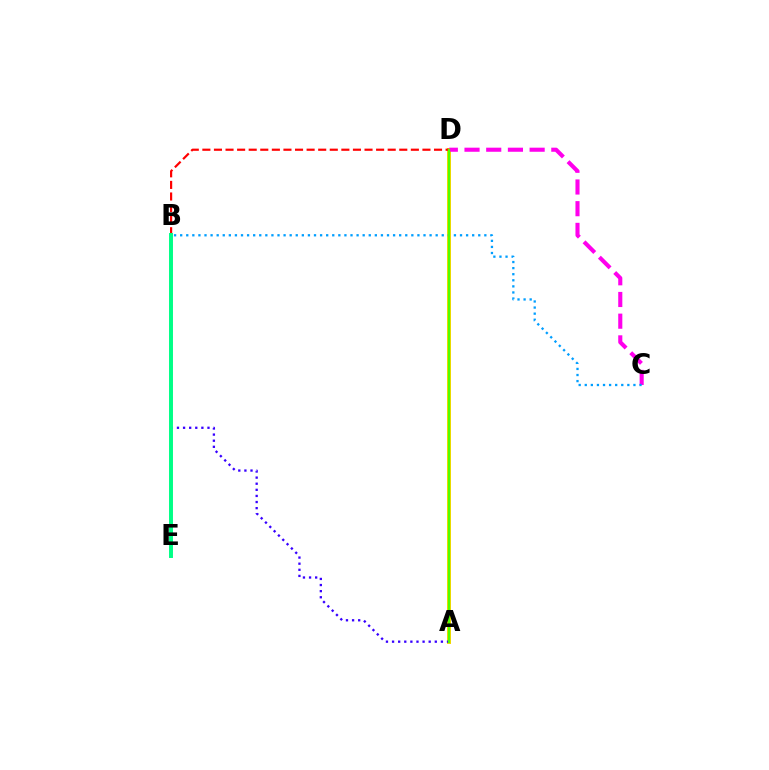{('A', 'D'): [{'color': '#ffd500', 'line_style': 'solid', 'thickness': 2.87}, {'color': '#4fff00', 'line_style': 'solid', 'thickness': 1.62}], ('A', 'B'): [{'color': '#3700ff', 'line_style': 'dotted', 'thickness': 1.66}], ('C', 'D'): [{'color': '#ff00ed', 'line_style': 'dashed', 'thickness': 2.95}], ('B', 'C'): [{'color': '#009eff', 'line_style': 'dotted', 'thickness': 1.65}], ('B', 'D'): [{'color': '#ff0000', 'line_style': 'dashed', 'thickness': 1.57}], ('B', 'E'): [{'color': '#00ff86', 'line_style': 'solid', 'thickness': 2.84}]}